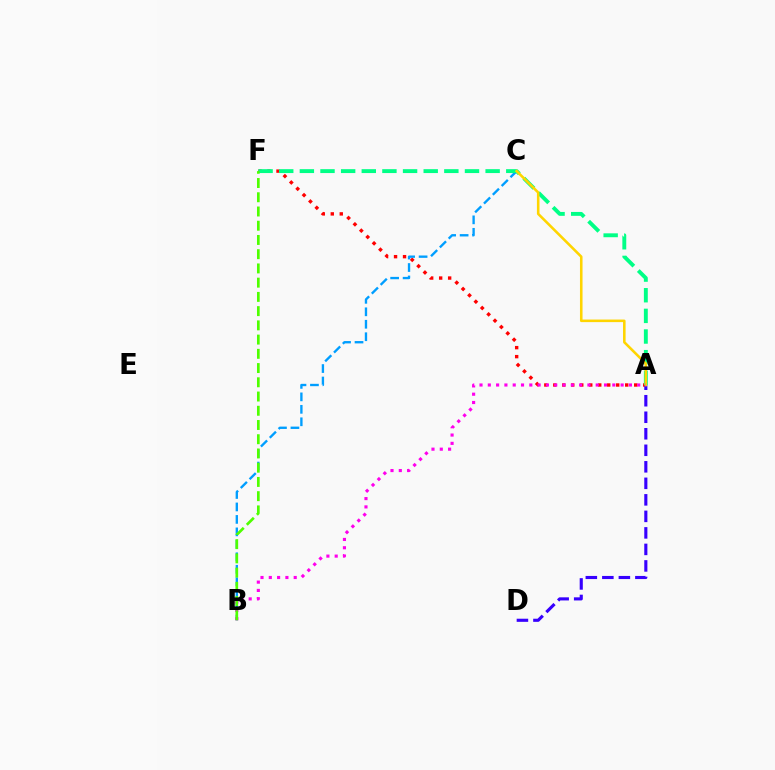{('A', 'F'): [{'color': '#ff0000', 'line_style': 'dotted', 'thickness': 2.44}, {'color': '#00ff86', 'line_style': 'dashed', 'thickness': 2.8}], ('B', 'C'): [{'color': '#009eff', 'line_style': 'dashed', 'thickness': 1.69}], ('A', 'D'): [{'color': '#3700ff', 'line_style': 'dashed', 'thickness': 2.24}], ('A', 'C'): [{'color': '#ffd500', 'line_style': 'solid', 'thickness': 1.85}], ('A', 'B'): [{'color': '#ff00ed', 'line_style': 'dotted', 'thickness': 2.26}], ('B', 'F'): [{'color': '#4fff00', 'line_style': 'dashed', 'thickness': 1.93}]}